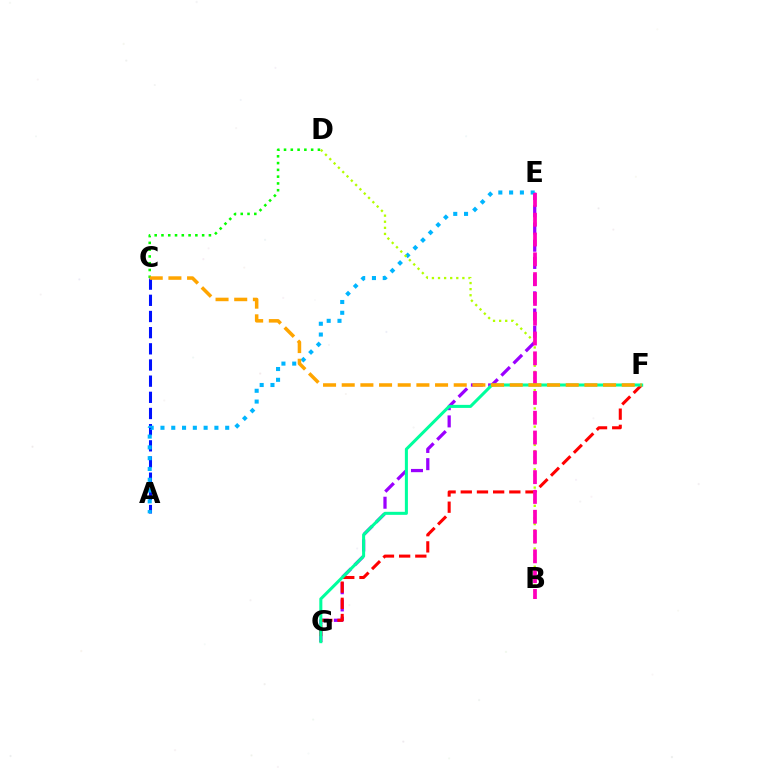{('A', 'C'): [{'color': '#0010ff', 'line_style': 'dashed', 'thickness': 2.2}], ('C', 'D'): [{'color': '#08ff00', 'line_style': 'dotted', 'thickness': 1.84}], ('E', 'G'): [{'color': '#9b00ff', 'line_style': 'dashed', 'thickness': 2.34}], ('A', 'E'): [{'color': '#00b5ff', 'line_style': 'dotted', 'thickness': 2.93}], ('F', 'G'): [{'color': '#ff0000', 'line_style': 'dashed', 'thickness': 2.2}, {'color': '#00ff9d', 'line_style': 'solid', 'thickness': 2.19}], ('B', 'D'): [{'color': '#b3ff00', 'line_style': 'dotted', 'thickness': 1.65}], ('B', 'E'): [{'color': '#ff00bd', 'line_style': 'dashed', 'thickness': 2.69}], ('C', 'F'): [{'color': '#ffa500', 'line_style': 'dashed', 'thickness': 2.54}]}